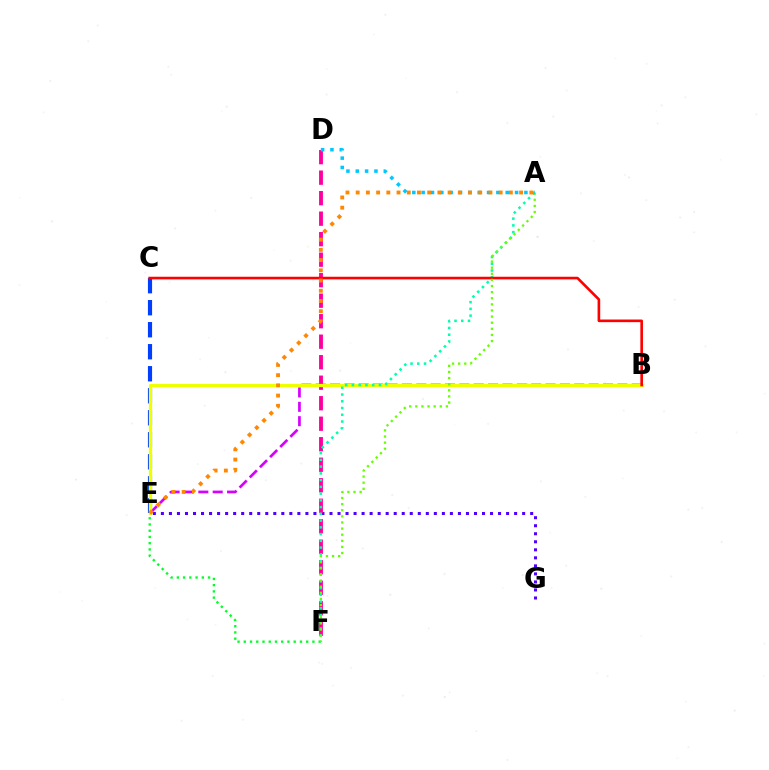{('E', 'G'): [{'color': '#4f00ff', 'line_style': 'dotted', 'thickness': 2.18}], ('C', 'E'): [{'color': '#003fff', 'line_style': 'dashed', 'thickness': 2.99}], ('D', 'F'): [{'color': '#ff00a0', 'line_style': 'dashed', 'thickness': 2.79}], ('B', 'E'): [{'color': '#d600ff', 'line_style': 'dashed', 'thickness': 1.95}, {'color': '#eeff00', 'line_style': 'solid', 'thickness': 2.36}], ('A', 'F'): [{'color': '#00ffaf', 'line_style': 'dotted', 'thickness': 1.83}, {'color': '#66ff00', 'line_style': 'dotted', 'thickness': 1.66}], ('E', 'F'): [{'color': '#00ff27', 'line_style': 'dotted', 'thickness': 1.7}], ('B', 'C'): [{'color': '#ff0000', 'line_style': 'solid', 'thickness': 1.89}], ('A', 'D'): [{'color': '#00c7ff', 'line_style': 'dotted', 'thickness': 2.54}], ('A', 'E'): [{'color': '#ff8800', 'line_style': 'dotted', 'thickness': 2.77}]}